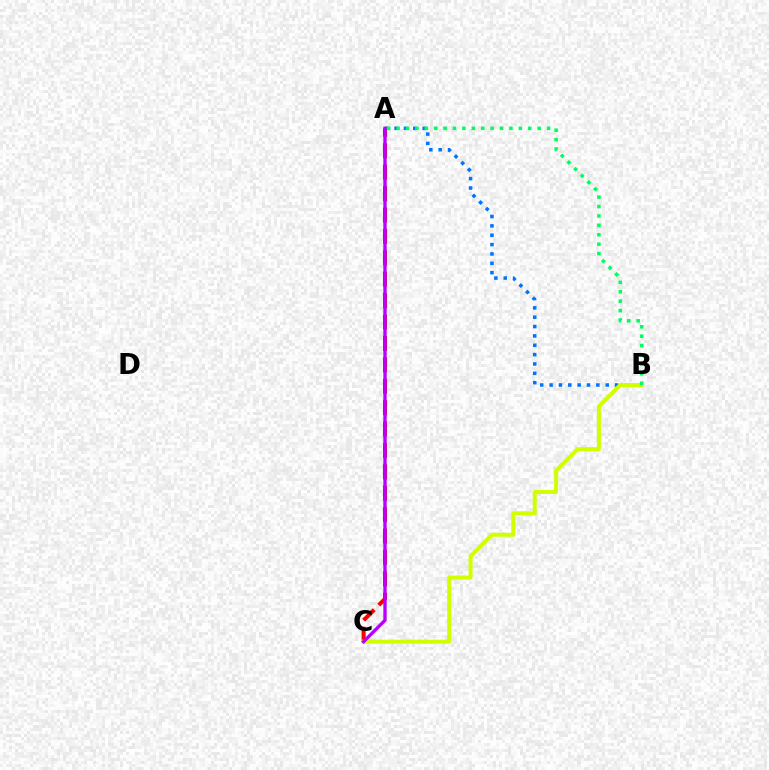{('A', 'C'): [{'color': '#ff0000', 'line_style': 'dashed', 'thickness': 2.91}, {'color': '#b900ff', 'line_style': 'solid', 'thickness': 2.41}], ('A', 'B'): [{'color': '#0074ff', 'line_style': 'dotted', 'thickness': 2.54}, {'color': '#00ff5c', 'line_style': 'dotted', 'thickness': 2.56}], ('B', 'C'): [{'color': '#d1ff00', 'line_style': 'solid', 'thickness': 2.88}]}